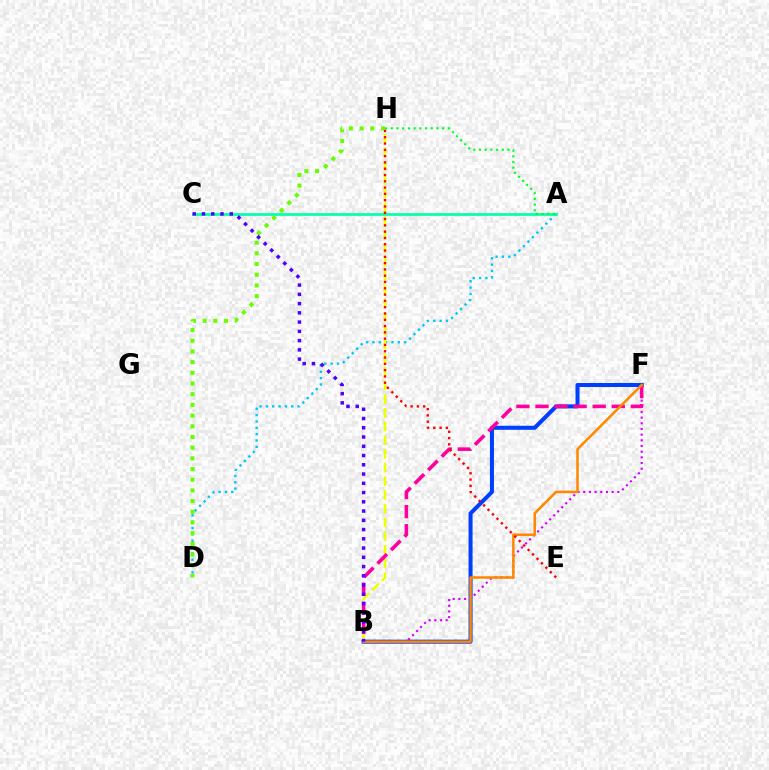{('A', 'D'): [{'color': '#00c7ff', 'line_style': 'dotted', 'thickness': 1.72}], ('B', 'H'): [{'color': '#eeff00', 'line_style': 'dashed', 'thickness': 1.86}], ('B', 'F'): [{'color': '#003fff', 'line_style': 'solid', 'thickness': 2.9}, {'color': '#d600ff', 'line_style': 'dotted', 'thickness': 1.54}, {'color': '#ff00a0', 'line_style': 'dashed', 'thickness': 2.59}, {'color': '#ff8800', 'line_style': 'solid', 'thickness': 1.81}], ('A', 'C'): [{'color': '#00ffaf', 'line_style': 'solid', 'thickness': 1.94}], ('D', 'H'): [{'color': '#66ff00', 'line_style': 'dotted', 'thickness': 2.9}], ('A', 'H'): [{'color': '#00ff27', 'line_style': 'dotted', 'thickness': 1.55}], ('E', 'H'): [{'color': '#ff0000', 'line_style': 'dotted', 'thickness': 1.71}], ('B', 'C'): [{'color': '#4f00ff', 'line_style': 'dotted', 'thickness': 2.51}]}